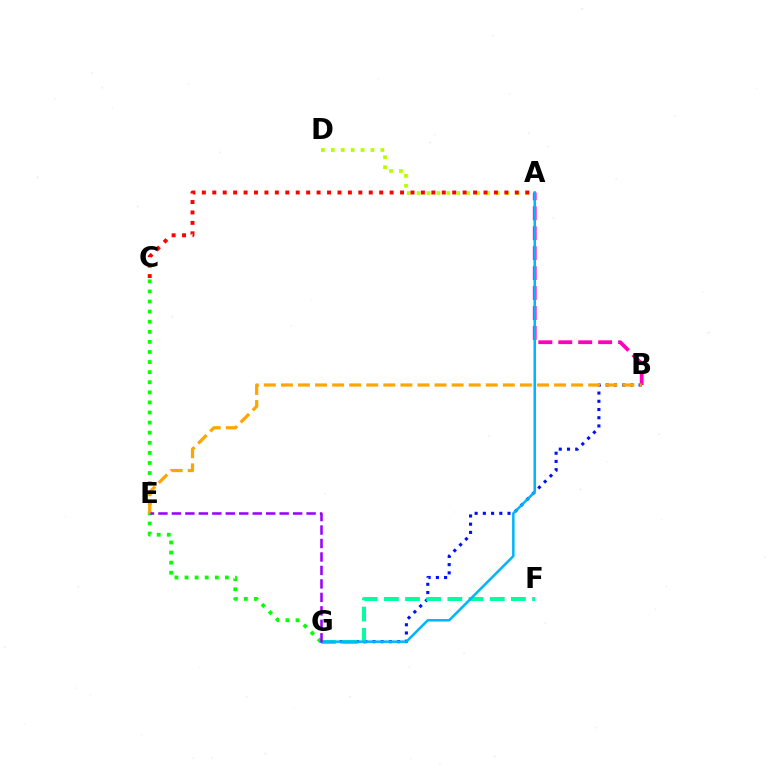{('B', 'G'): [{'color': '#0010ff', 'line_style': 'dotted', 'thickness': 2.23}], ('C', 'G'): [{'color': '#08ff00', 'line_style': 'dotted', 'thickness': 2.74}], ('A', 'B'): [{'color': '#ff00bd', 'line_style': 'dashed', 'thickness': 2.71}], ('F', 'G'): [{'color': '#00ff9d', 'line_style': 'dashed', 'thickness': 2.88}], ('A', 'D'): [{'color': '#b3ff00', 'line_style': 'dotted', 'thickness': 2.69}], ('A', 'G'): [{'color': '#00b5ff', 'line_style': 'solid', 'thickness': 1.81}], ('A', 'C'): [{'color': '#ff0000', 'line_style': 'dotted', 'thickness': 2.83}], ('B', 'E'): [{'color': '#ffa500', 'line_style': 'dashed', 'thickness': 2.32}], ('E', 'G'): [{'color': '#9b00ff', 'line_style': 'dashed', 'thickness': 1.83}]}